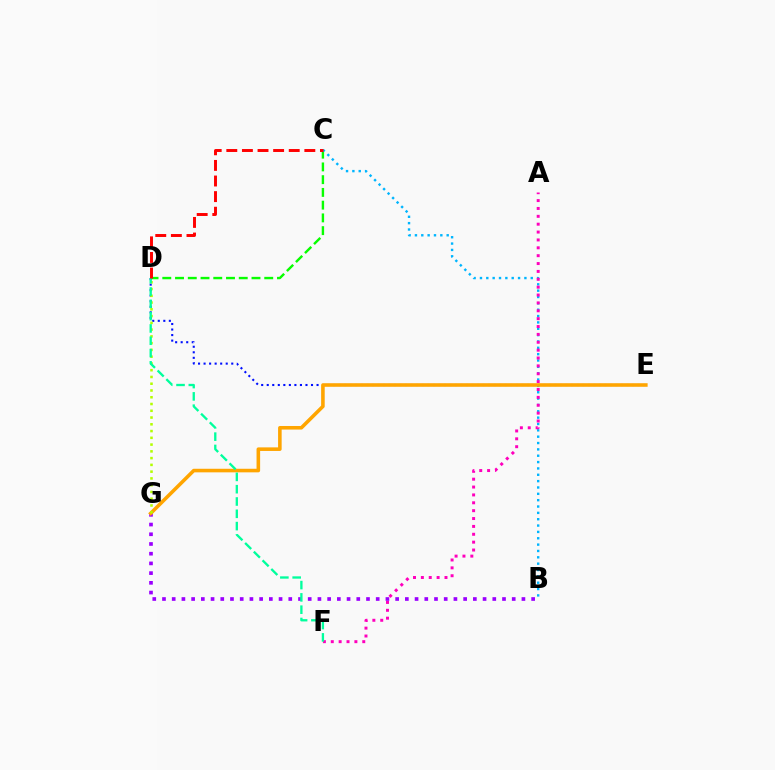{('C', 'D'): [{'color': '#08ff00', 'line_style': 'dashed', 'thickness': 1.73}, {'color': '#ff0000', 'line_style': 'dashed', 'thickness': 2.12}], ('B', 'C'): [{'color': '#00b5ff', 'line_style': 'dotted', 'thickness': 1.72}], ('A', 'F'): [{'color': '#ff00bd', 'line_style': 'dotted', 'thickness': 2.14}], ('B', 'G'): [{'color': '#9b00ff', 'line_style': 'dotted', 'thickness': 2.64}], ('D', 'E'): [{'color': '#0010ff', 'line_style': 'dotted', 'thickness': 1.5}], ('E', 'G'): [{'color': '#ffa500', 'line_style': 'solid', 'thickness': 2.57}], ('D', 'G'): [{'color': '#b3ff00', 'line_style': 'dotted', 'thickness': 1.84}], ('D', 'F'): [{'color': '#00ff9d', 'line_style': 'dashed', 'thickness': 1.67}]}